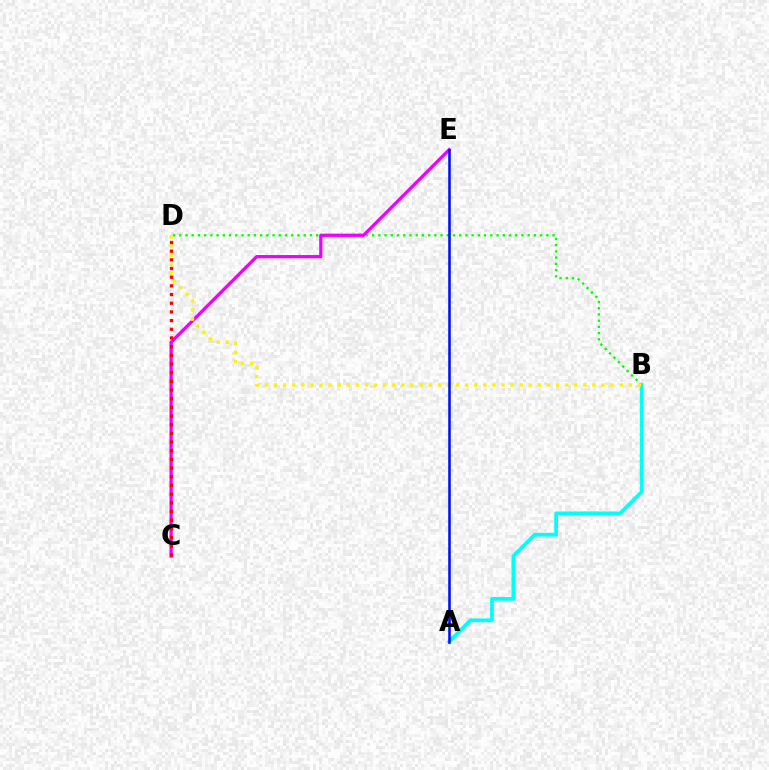{('B', 'D'): [{'color': '#08ff00', 'line_style': 'dotted', 'thickness': 1.69}, {'color': '#fcf500', 'line_style': 'dotted', 'thickness': 2.47}], ('C', 'E'): [{'color': '#ee00ff', 'line_style': 'solid', 'thickness': 2.35}], ('A', 'B'): [{'color': '#00fff6', 'line_style': 'solid', 'thickness': 2.68}], ('A', 'E'): [{'color': '#0010ff', 'line_style': 'solid', 'thickness': 1.86}], ('C', 'D'): [{'color': '#ff0000', 'line_style': 'dotted', 'thickness': 2.36}]}